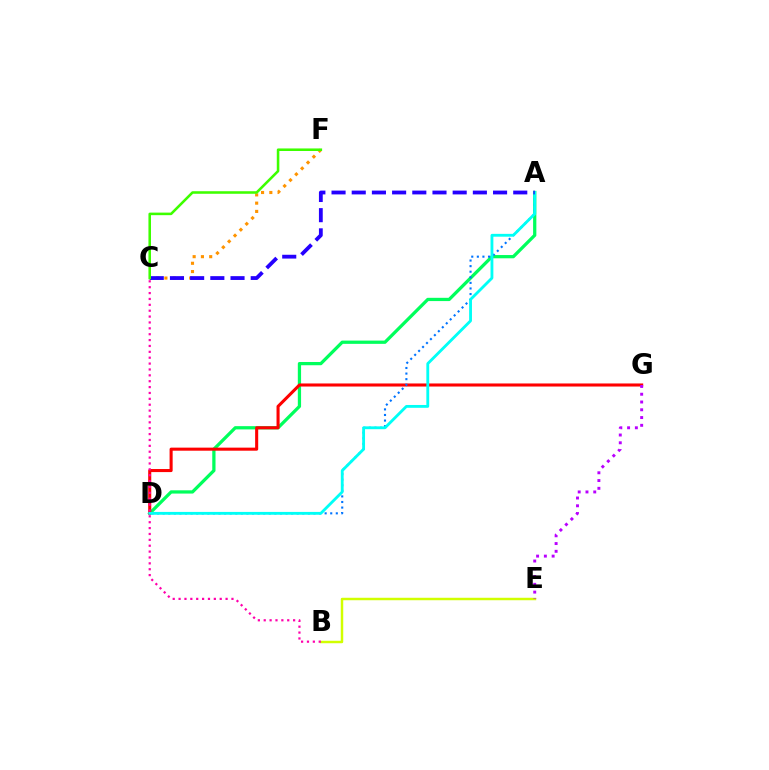{('A', 'D'): [{'color': '#00ff5c', 'line_style': 'solid', 'thickness': 2.34}, {'color': '#0074ff', 'line_style': 'dotted', 'thickness': 1.52}, {'color': '#00fff6', 'line_style': 'solid', 'thickness': 2.04}], ('D', 'G'): [{'color': '#ff0000', 'line_style': 'solid', 'thickness': 2.21}], ('B', 'E'): [{'color': '#d1ff00', 'line_style': 'solid', 'thickness': 1.78}], ('C', 'F'): [{'color': '#ff9400', 'line_style': 'dotted', 'thickness': 2.25}, {'color': '#3dff00', 'line_style': 'solid', 'thickness': 1.84}], ('B', 'C'): [{'color': '#ff00ac', 'line_style': 'dotted', 'thickness': 1.6}], ('A', 'C'): [{'color': '#2500ff', 'line_style': 'dashed', 'thickness': 2.74}], ('E', 'G'): [{'color': '#b900ff', 'line_style': 'dotted', 'thickness': 2.11}]}